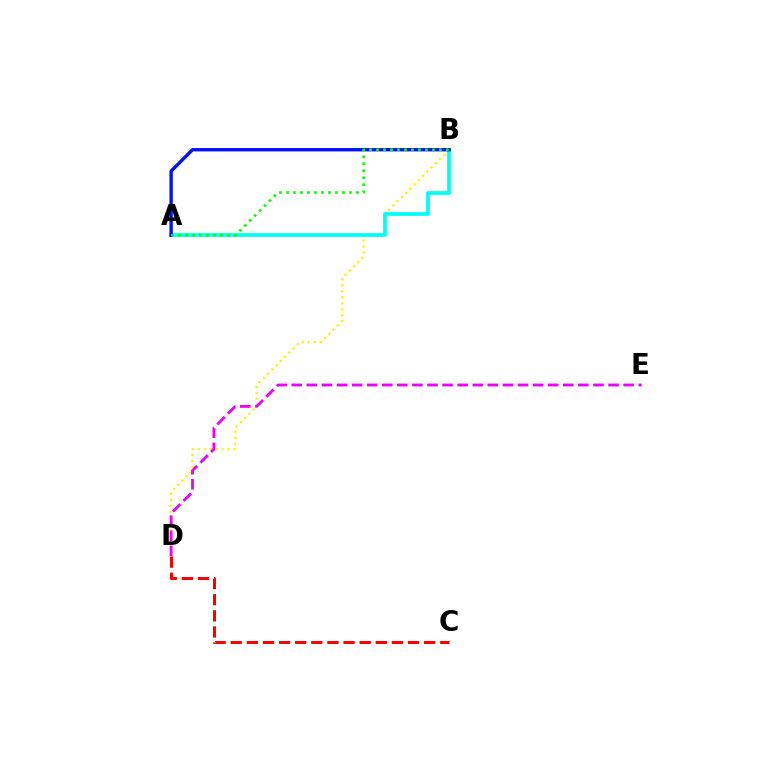{('B', 'D'): [{'color': '#fcf500', 'line_style': 'dotted', 'thickness': 1.62}], ('D', 'E'): [{'color': '#ee00ff', 'line_style': 'dashed', 'thickness': 2.05}], ('A', 'B'): [{'color': '#00fff6', 'line_style': 'solid', 'thickness': 2.68}, {'color': '#0010ff', 'line_style': 'solid', 'thickness': 2.41}, {'color': '#08ff00', 'line_style': 'dotted', 'thickness': 1.9}], ('C', 'D'): [{'color': '#ff0000', 'line_style': 'dashed', 'thickness': 2.19}]}